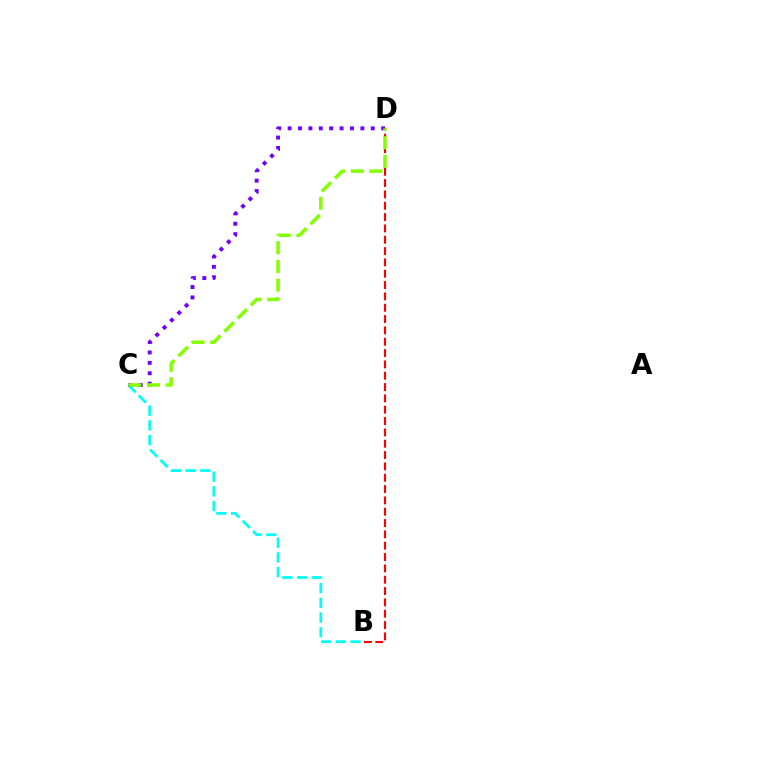{('B', 'C'): [{'color': '#00fff6', 'line_style': 'dashed', 'thickness': 2.0}], ('C', 'D'): [{'color': '#7200ff', 'line_style': 'dotted', 'thickness': 2.82}, {'color': '#84ff00', 'line_style': 'dashed', 'thickness': 2.54}], ('B', 'D'): [{'color': '#ff0000', 'line_style': 'dashed', 'thickness': 1.54}]}